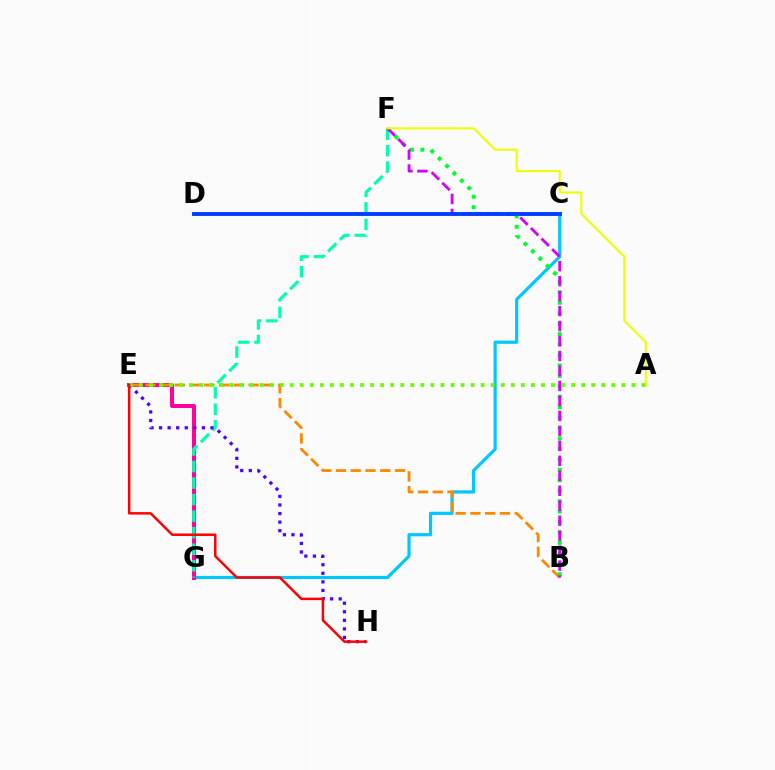{('C', 'G'): [{'color': '#00c7ff', 'line_style': 'solid', 'thickness': 2.29}], ('E', 'G'): [{'color': '#ff00a0', 'line_style': 'solid', 'thickness': 2.87}], ('B', 'E'): [{'color': '#ff8800', 'line_style': 'dashed', 'thickness': 2.01}], ('F', 'G'): [{'color': '#00ffaf', 'line_style': 'dashed', 'thickness': 2.25}], ('B', 'F'): [{'color': '#00ff27', 'line_style': 'dotted', 'thickness': 2.84}, {'color': '#d600ff', 'line_style': 'dashed', 'thickness': 2.03}], ('C', 'D'): [{'color': '#003fff', 'line_style': 'solid', 'thickness': 2.81}], ('A', 'F'): [{'color': '#eeff00', 'line_style': 'solid', 'thickness': 1.51}], ('E', 'H'): [{'color': '#4f00ff', 'line_style': 'dotted', 'thickness': 2.33}, {'color': '#ff0000', 'line_style': 'solid', 'thickness': 1.78}], ('A', 'E'): [{'color': '#66ff00', 'line_style': 'dotted', 'thickness': 2.73}]}